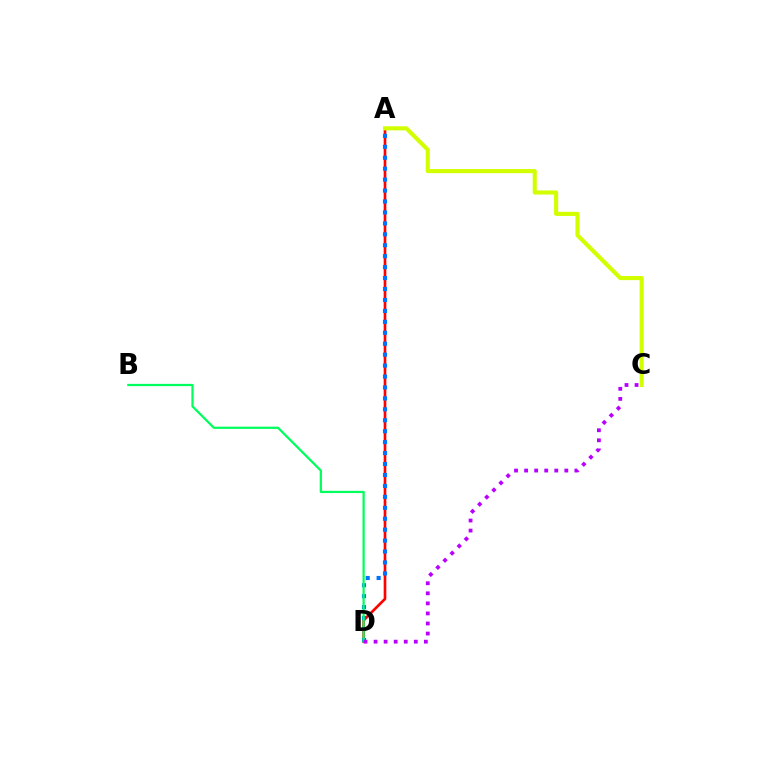{('A', 'D'): [{'color': '#ff0000', 'line_style': 'solid', 'thickness': 1.91}, {'color': '#0074ff', 'line_style': 'dotted', 'thickness': 2.97}], ('A', 'C'): [{'color': '#d1ff00', 'line_style': 'solid', 'thickness': 2.96}], ('B', 'D'): [{'color': '#00ff5c', 'line_style': 'solid', 'thickness': 1.61}], ('C', 'D'): [{'color': '#b900ff', 'line_style': 'dotted', 'thickness': 2.73}]}